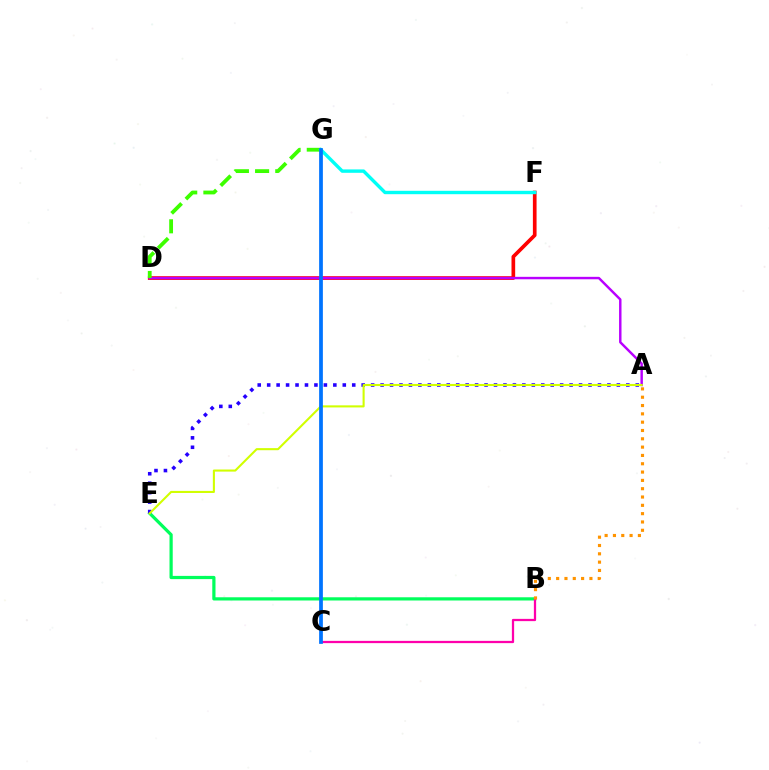{('D', 'F'): [{'color': '#ff0000', 'line_style': 'solid', 'thickness': 2.65}], ('A', 'D'): [{'color': '#b900ff', 'line_style': 'solid', 'thickness': 1.76}], ('B', 'E'): [{'color': '#00ff5c', 'line_style': 'solid', 'thickness': 2.32}], ('B', 'C'): [{'color': '#ff00ac', 'line_style': 'solid', 'thickness': 1.62}], ('D', 'G'): [{'color': '#3dff00', 'line_style': 'dashed', 'thickness': 2.74}], ('A', 'E'): [{'color': '#2500ff', 'line_style': 'dotted', 'thickness': 2.57}, {'color': '#d1ff00', 'line_style': 'solid', 'thickness': 1.51}], ('F', 'G'): [{'color': '#00fff6', 'line_style': 'solid', 'thickness': 2.44}], ('A', 'B'): [{'color': '#ff9400', 'line_style': 'dotted', 'thickness': 2.26}], ('C', 'G'): [{'color': '#0074ff', 'line_style': 'solid', 'thickness': 2.69}]}